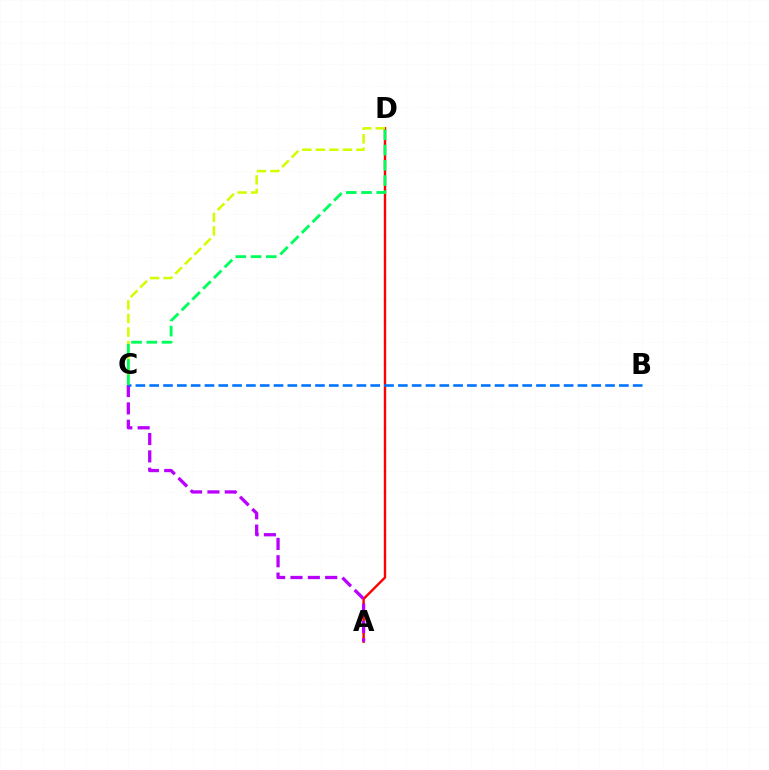{('A', 'D'): [{'color': '#ff0000', 'line_style': 'solid', 'thickness': 1.73}], ('A', 'C'): [{'color': '#b900ff', 'line_style': 'dashed', 'thickness': 2.36}], ('C', 'D'): [{'color': '#d1ff00', 'line_style': 'dashed', 'thickness': 1.84}, {'color': '#00ff5c', 'line_style': 'dashed', 'thickness': 2.07}], ('B', 'C'): [{'color': '#0074ff', 'line_style': 'dashed', 'thickness': 1.88}]}